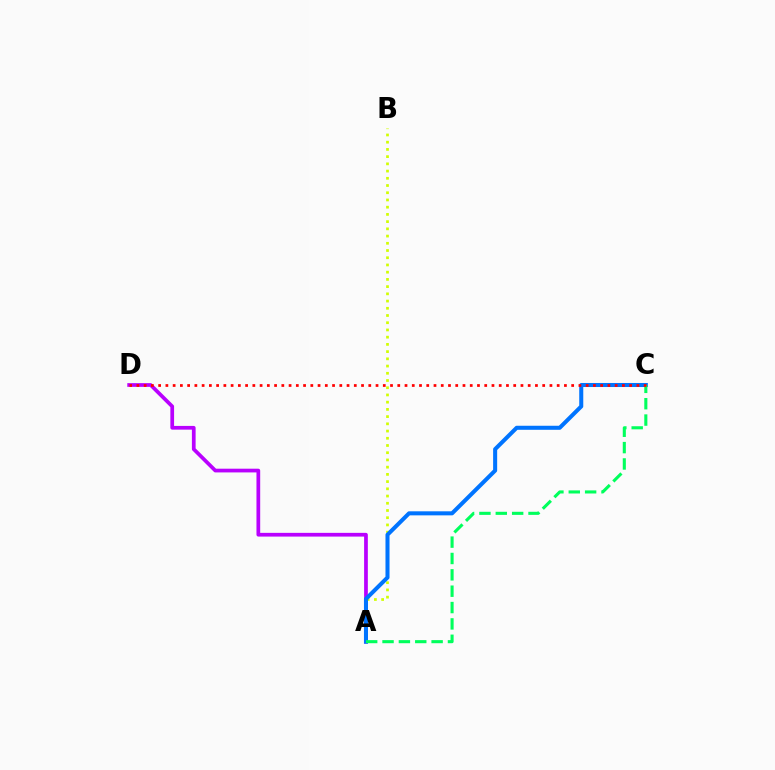{('A', 'D'): [{'color': '#b900ff', 'line_style': 'solid', 'thickness': 2.68}], ('A', 'B'): [{'color': '#d1ff00', 'line_style': 'dotted', 'thickness': 1.96}], ('A', 'C'): [{'color': '#0074ff', 'line_style': 'solid', 'thickness': 2.91}, {'color': '#00ff5c', 'line_style': 'dashed', 'thickness': 2.22}], ('C', 'D'): [{'color': '#ff0000', 'line_style': 'dotted', 'thickness': 1.97}]}